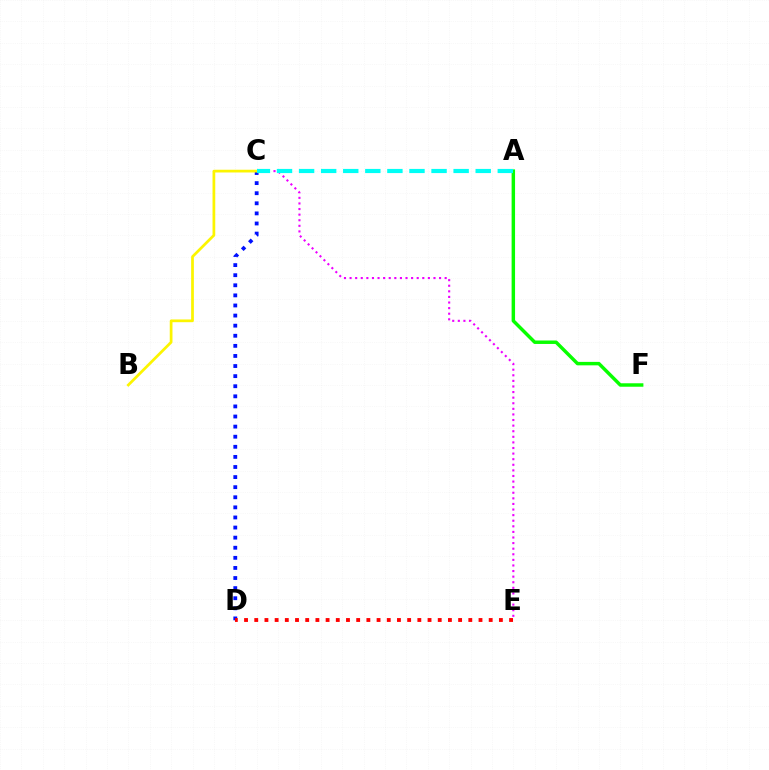{('C', 'D'): [{'color': '#0010ff', 'line_style': 'dotted', 'thickness': 2.74}], ('C', 'E'): [{'color': '#ee00ff', 'line_style': 'dotted', 'thickness': 1.52}], ('B', 'C'): [{'color': '#fcf500', 'line_style': 'solid', 'thickness': 1.97}], ('D', 'E'): [{'color': '#ff0000', 'line_style': 'dotted', 'thickness': 2.77}], ('A', 'F'): [{'color': '#08ff00', 'line_style': 'solid', 'thickness': 2.48}], ('A', 'C'): [{'color': '#00fff6', 'line_style': 'dashed', 'thickness': 3.0}]}